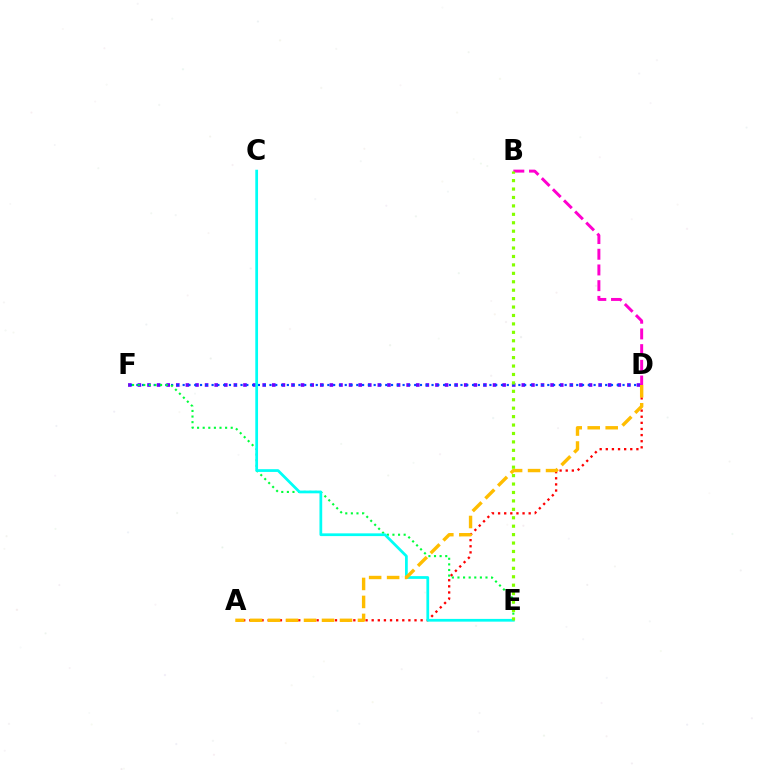{('A', 'D'): [{'color': '#ff0000', 'line_style': 'dotted', 'thickness': 1.66}, {'color': '#ffbd00', 'line_style': 'dashed', 'thickness': 2.44}], ('D', 'F'): [{'color': '#7200ff', 'line_style': 'dotted', 'thickness': 2.61}, {'color': '#004bff', 'line_style': 'dotted', 'thickness': 1.57}], ('E', 'F'): [{'color': '#00ff39', 'line_style': 'dotted', 'thickness': 1.52}], ('C', 'E'): [{'color': '#00fff6', 'line_style': 'solid', 'thickness': 1.98}], ('B', 'D'): [{'color': '#ff00cf', 'line_style': 'dashed', 'thickness': 2.13}], ('B', 'E'): [{'color': '#84ff00', 'line_style': 'dotted', 'thickness': 2.29}]}